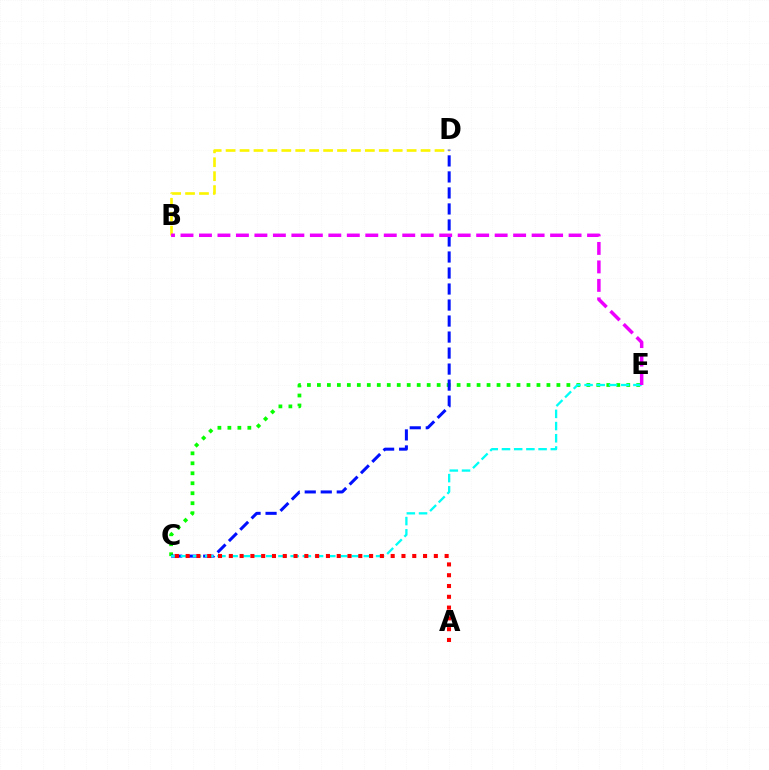{('B', 'D'): [{'color': '#fcf500', 'line_style': 'dashed', 'thickness': 1.89}], ('C', 'E'): [{'color': '#08ff00', 'line_style': 'dotted', 'thickness': 2.71}, {'color': '#00fff6', 'line_style': 'dashed', 'thickness': 1.66}], ('C', 'D'): [{'color': '#0010ff', 'line_style': 'dashed', 'thickness': 2.18}], ('A', 'C'): [{'color': '#ff0000', 'line_style': 'dotted', 'thickness': 2.93}], ('B', 'E'): [{'color': '#ee00ff', 'line_style': 'dashed', 'thickness': 2.51}]}